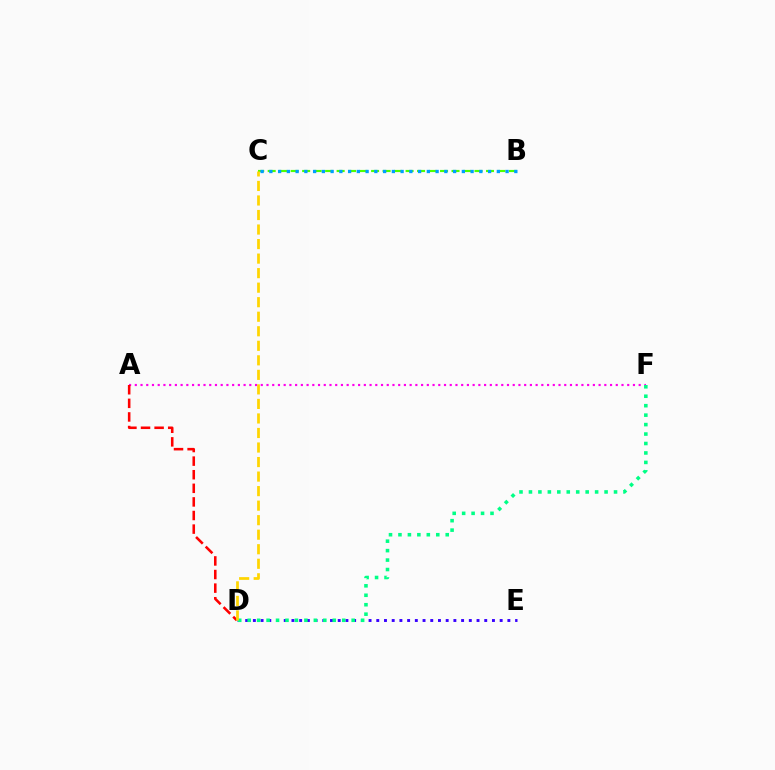{('D', 'E'): [{'color': '#3700ff', 'line_style': 'dotted', 'thickness': 2.1}], ('B', 'C'): [{'color': '#4fff00', 'line_style': 'dashed', 'thickness': 1.56}, {'color': '#009eff', 'line_style': 'dotted', 'thickness': 2.38}], ('A', 'F'): [{'color': '#ff00ed', 'line_style': 'dotted', 'thickness': 1.56}], ('A', 'D'): [{'color': '#ff0000', 'line_style': 'dashed', 'thickness': 1.85}], ('D', 'F'): [{'color': '#00ff86', 'line_style': 'dotted', 'thickness': 2.57}], ('C', 'D'): [{'color': '#ffd500', 'line_style': 'dashed', 'thickness': 1.97}]}